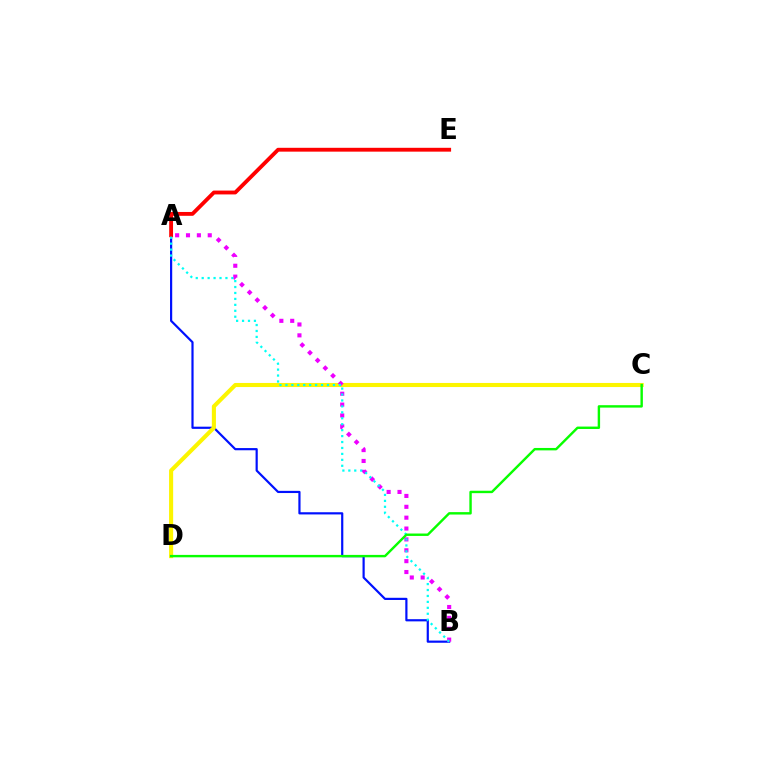{('A', 'B'): [{'color': '#0010ff', 'line_style': 'solid', 'thickness': 1.58}, {'color': '#ee00ff', 'line_style': 'dotted', 'thickness': 2.95}, {'color': '#00fff6', 'line_style': 'dotted', 'thickness': 1.61}], ('A', 'E'): [{'color': '#ff0000', 'line_style': 'solid', 'thickness': 2.77}], ('C', 'D'): [{'color': '#fcf500', 'line_style': 'solid', 'thickness': 2.94}, {'color': '#08ff00', 'line_style': 'solid', 'thickness': 1.74}]}